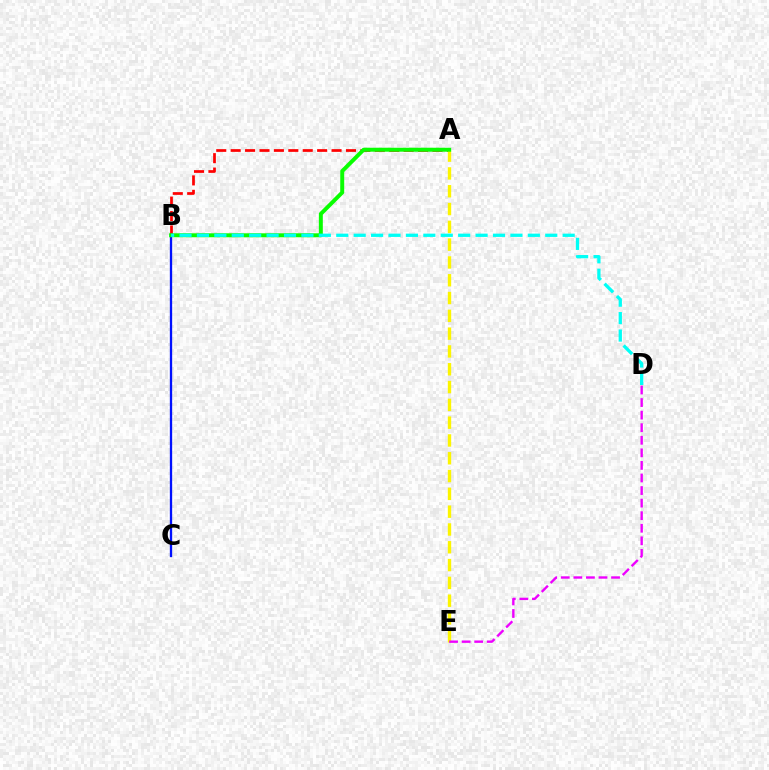{('A', 'B'): [{'color': '#ff0000', 'line_style': 'dashed', 'thickness': 1.96}, {'color': '#08ff00', 'line_style': 'solid', 'thickness': 2.85}], ('A', 'E'): [{'color': '#fcf500', 'line_style': 'dashed', 'thickness': 2.42}], ('B', 'C'): [{'color': '#0010ff', 'line_style': 'solid', 'thickness': 1.66}], ('D', 'E'): [{'color': '#ee00ff', 'line_style': 'dashed', 'thickness': 1.71}], ('B', 'D'): [{'color': '#00fff6', 'line_style': 'dashed', 'thickness': 2.37}]}